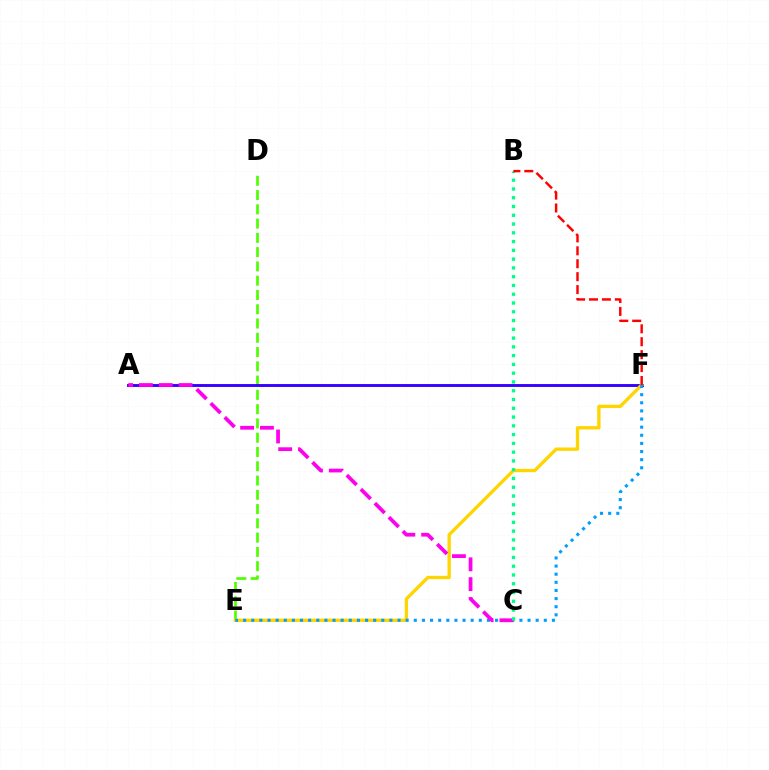{('D', 'E'): [{'color': '#4fff00', 'line_style': 'dashed', 'thickness': 1.94}], ('A', 'F'): [{'color': '#3700ff', 'line_style': 'solid', 'thickness': 2.09}], ('E', 'F'): [{'color': '#ffd500', 'line_style': 'solid', 'thickness': 2.39}, {'color': '#009eff', 'line_style': 'dotted', 'thickness': 2.21}], ('A', 'C'): [{'color': '#ff00ed', 'line_style': 'dashed', 'thickness': 2.69}], ('B', 'C'): [{'color': '#00ff86', 'line_style': 'dotted', 'thickness': 2.38}], ('B', 'F'): [{'color': '#ff0000', 'line_style': 'dashed', 'thickness': 1.76}]}